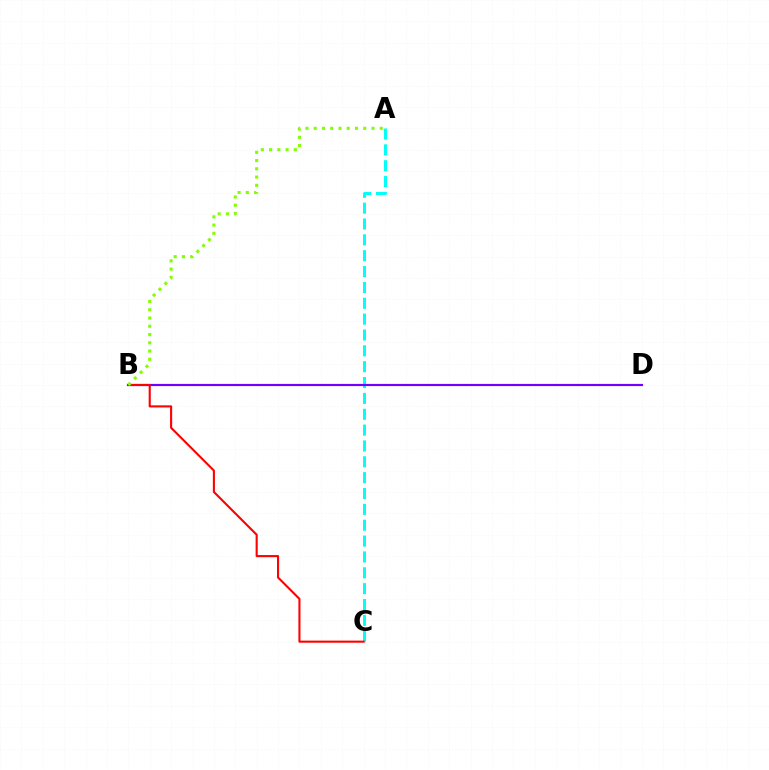{('A', 'C'): [{'color': '#00fff6', 'line_style': 'dashed', 'thickness': 2.15}], ('B', 'D'): [{'color': '#7200ff', 'line_style': 'solid', 'thickness': 1.57}], ('B', 'C'): [{'color': '#ff0000', 'line_style': 'solid', 'thickness': 1.51}], ('A', 'B'): [{'color': '#84ff00', 'line_style': 'dotted', 'thickness': 2.24}]}